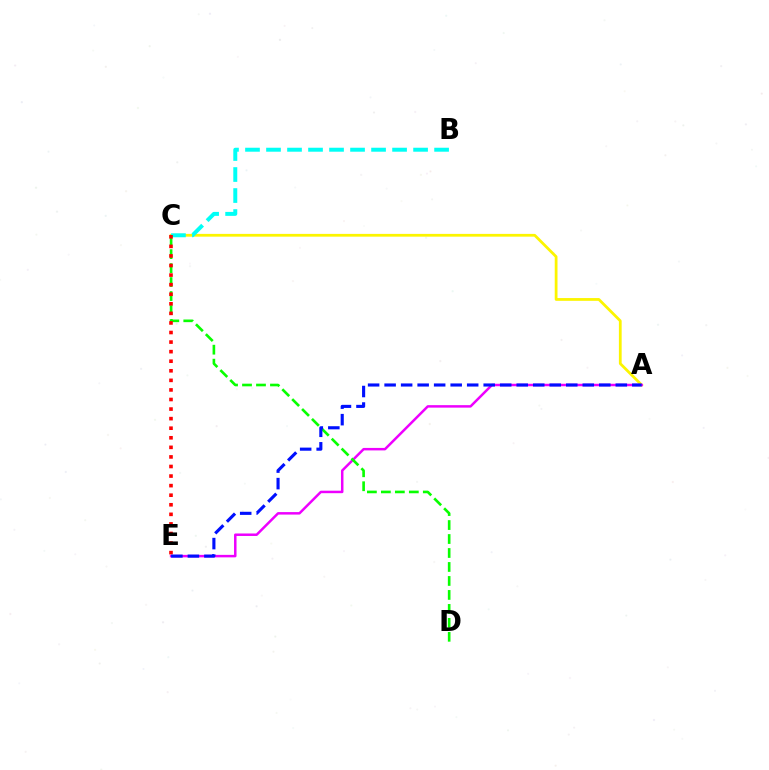{('A', 'C'): [{'color': '#fcf500', 'line_style': 'solid', 'thickness': 1.99}], ('A', 'E'): [{'color': '#ee00ff', 'line_style': 'solid', 'thickness': 1.79}, {'color': '#0010ff', 'line_style': 'dashed', 'thickness': 2.24}], ('B', 'C'): [{'color': '#00fff6', 'line_style': 'dashed', 'thickness': 2.85}], ('C', 'D'): [{'color': '#08ff00', 'line_style': 'dashed', 'thickness': 1.9}], ('C', 'E'): [{'color': '#ff0000', 'line_style': 'dotted', 'thickness': 2.6}]}